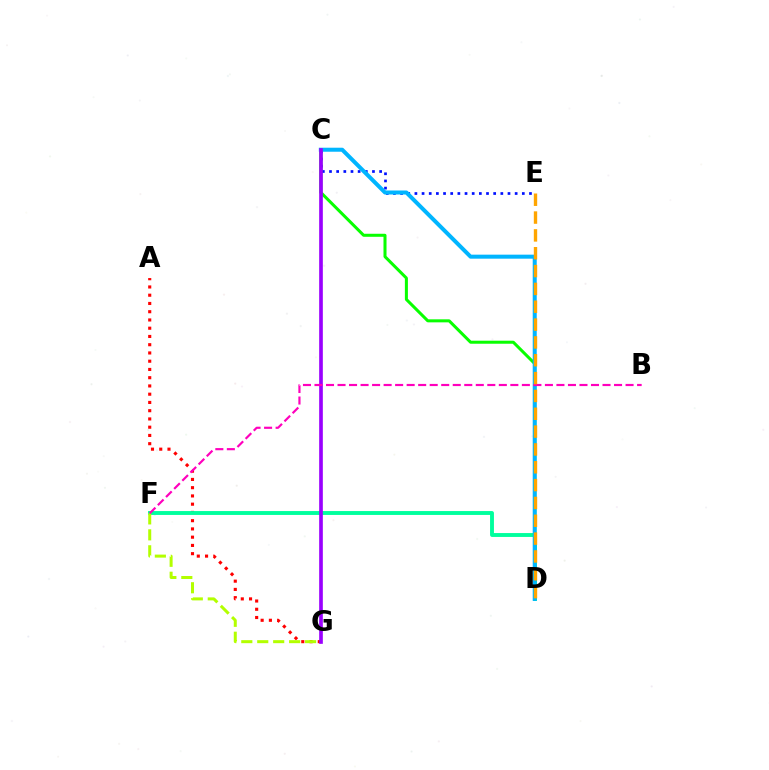{('A', 'G'): [{'color': '#ff0000', 'line_style': 'dotted', 'thickness': 2.24}], ('D', 'F'): [{'color': '#00ff9d', 'line_style': 'solid', 'thickness': 2.79}], ('C', 'E'): [{'color': '#0010ff', 'line_style': 'dotted', 'thickness': 1.95}], ('C', 'D'): [{'color': '#08ff00', 'line_style': 'solid', 'thickness': 2.18}, {'color': '#00b5ff', 'line_style': 'solid', 'thickness': 2.89}], ('F', 'G'): [{'color': '#b3ff00', 'line_style': 'dashed', 'thickness': 2.17}], ('C', 'G'): [{'color': '#9b00ff', 'line_style': 'solid', 'thickness': 2.64}], ('B', 'F'): [{'color': '#ff00bd', 'line_style': 'dashed', 'thickness': 1.57}], ('D', 'E'): [{'color': '#ffa500', 'line_style': 'dashed', 'thickness': 2.42}]}